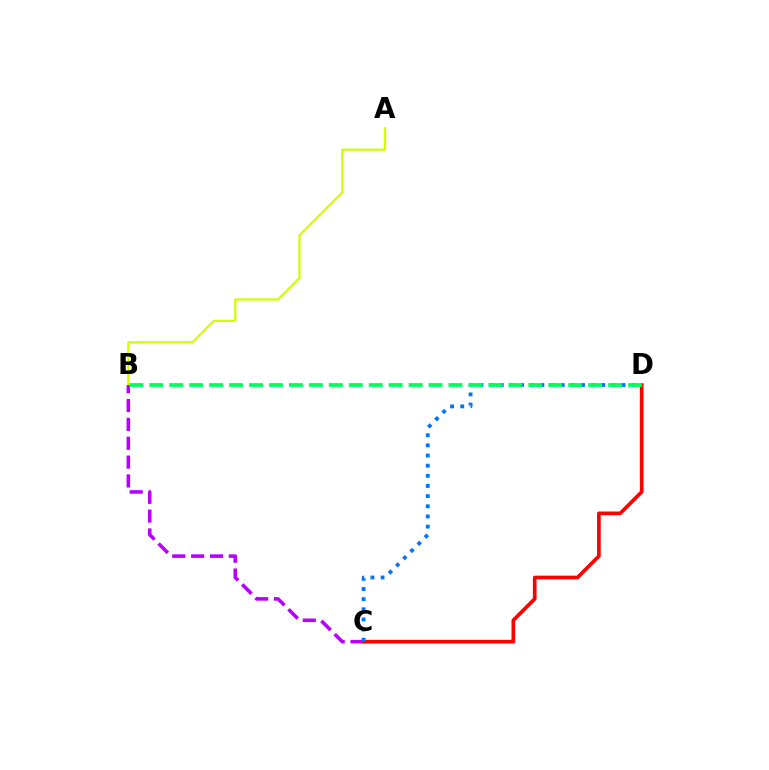{('A', 'B'): [{'color': '#d1ff00', 'line_style': 'solid', 'thickness': 1.63}], ('B', 'C'): [{'color': '#b900ff', 'line_style': 'dashed', 'thickness': 2.56}], ('C', 'D'): [{'color': '#ff0000', 'line_style': 'solid', 'thickness': 2.64}, {'color': '#0074ff', 'line_style': 'dotted', 'thickness': 2.76}], ('B', 'D'): [{'color': '#00ff5c', 'line_style': 'dashed', 'thickness': 2.71}]}